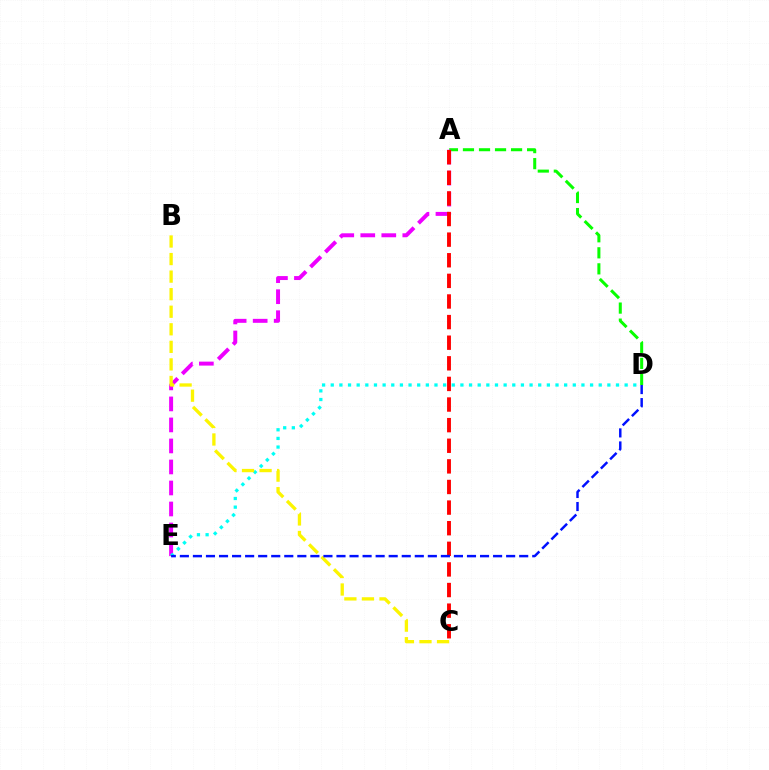{('A', 'D'): [{'color': '#08ff00', 'line_style': 'dashed', 'thickness': 2.18}], ('A', 'E'): [{'color': '#ee00ff', 'line_style': 'dashed', 'thickness': 2.85}], ('A', 'C'): [{'color': '#ff0000', 'line_style': 'dashed', 'thickness': 2.8}], ('D', 'E'): [{'color': '#00fff6', 'line_style': 'dotted', 'thickness': 2.35}, {'color': '#0010ff', 'line_style': 'dashed', 'thickness': 1.77}], ('B', 'C'): [{'color': '#fcf500', 'line_style': 'dashed', 'thickness': 2.39}]}